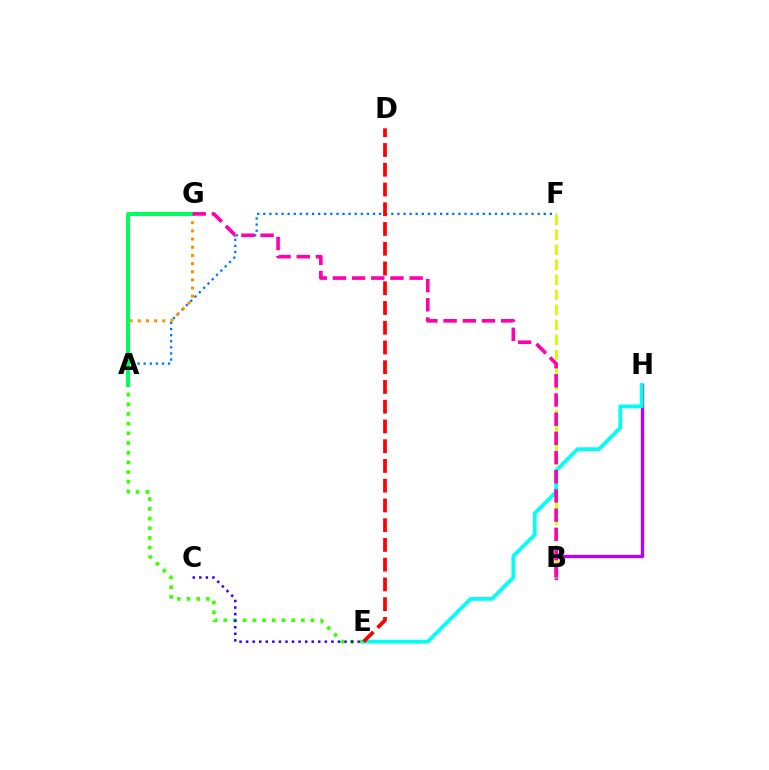{('B', 'H'): [{'color': '#b900ff', 'line_style': 'solid', 'thickness': 2.4}], ('B', 'F'): [{'color': '#d1ff00', 'line_style': 'dashed', 'thickness': 2.04}], ('A', 'F'): [{'color': '#0074ff', 'line_style': 'dotted', 'thickness': 1.66}], ('A', 'E'): [{'color': '#3dff00', 'line_style': 'dotted', 'thickness': 2.63}], ('E', 'H'): [{'color': '#00fff6', 'line_style': 'solid', 'thickness': 2.71}], ('C', 'E'): [{'color': '#2500ff', 'line_style': 'dotted', 'thickness': 1.78}], ('D', 'E'): [{'color': '#ff0000', 'line_style': 'dashed', 'thickness': 2.68}], ('A', 'G'): [{'color': '#ff9400', 'line_style': 'dotted', 'thickness': 2.22}, {'color': '#00ff5c', 'line_style': 'solid', 'thickness': 2.88}], ('B', 'G'): [{'color': '#ff00ac', 'line_style': 'dashed', 'thickness': 2.61}]}